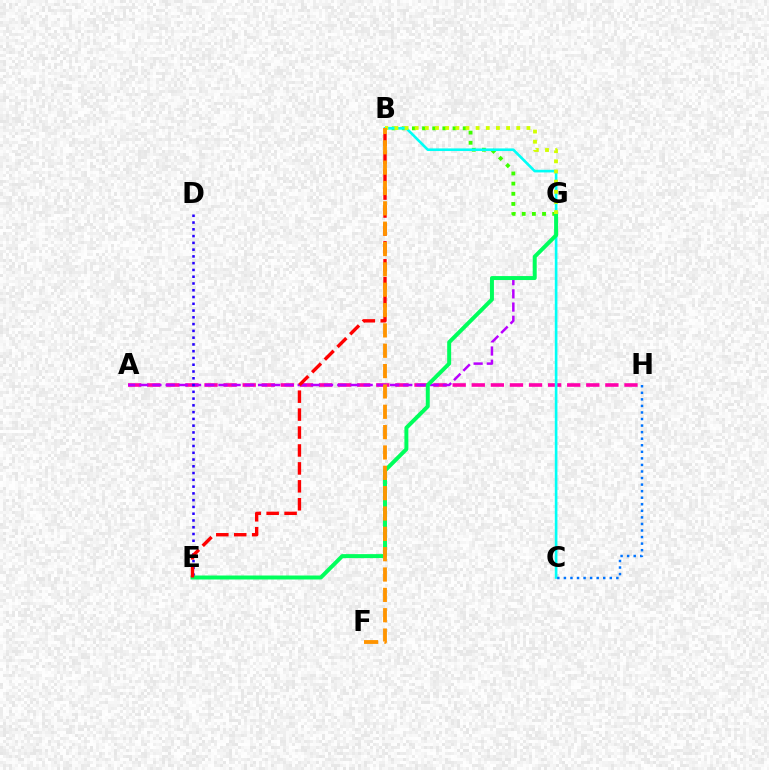{('A', 'H'): [{'color': '#ff00ac', 'line_style': 'dashed', 'thickness': 2.59}], ('B', 'G'): [{'color': '#3dff00', 'line_style': 'dotted', 'thickness': 2.76}, {'color': '#d1ff00', 'line_style': 'dotted', 'thickness': 2.76}], ('B', 'C'): [{'color': '#00fff6', 'line_style': 'solid', 'thickness': 1.89}], ('A', 'G'): [{'color': '#b900ff', 'line_style': 'dashed', 'thickness': 1.79}], ('D', 'E'): [{'color': '#2500ff', 'line_style': 'dotted', 'thickness': 1.84}], ('E', 'G'): [{'color': '#00ff5c', 'line_style': 'solid', 'thickness': 2.86}], ('B', 'E'): [{'color': '#ff0000', 'line_style': 'dashed', 'thickness': 2.44}], ('B', 'F'): [{'color': '#ff9400', 'line_style': 'dashed', 'thickness': 2.76}], ('C', 'H'): [{'color': '#0074ff', 'line_style': 'dotted', 'thickness': 1.78}]}